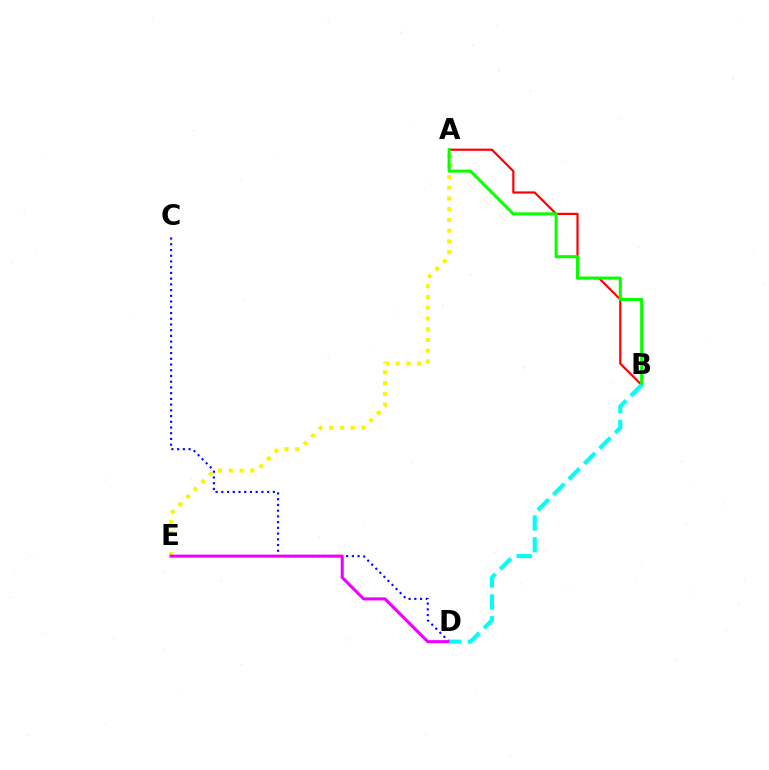{('A', 'E'): [{'color': '#fcf500', 'line_style': 'dotted', 'thickness': 2.92}], ('A', 'B'): [{'color': '#ff0000', 'line_style': 'solid', 'thickness': 1.58}, {'color': '#08ff00', 'line_style': 'solid', 'thickness': 2.19}], ('C', 'D'): [{'color': '#0010ff', 'line_style': 'dotted', 'thickness': 1.56}], ('D', 'E'): [{'color': '#ee00ff', 'line_style': 'solid', 'thickness': 2.2}], ('B', 'D'): [{'color': '#00fff6', 'line_style': 'dashed', 'thickness': 2.97}]}